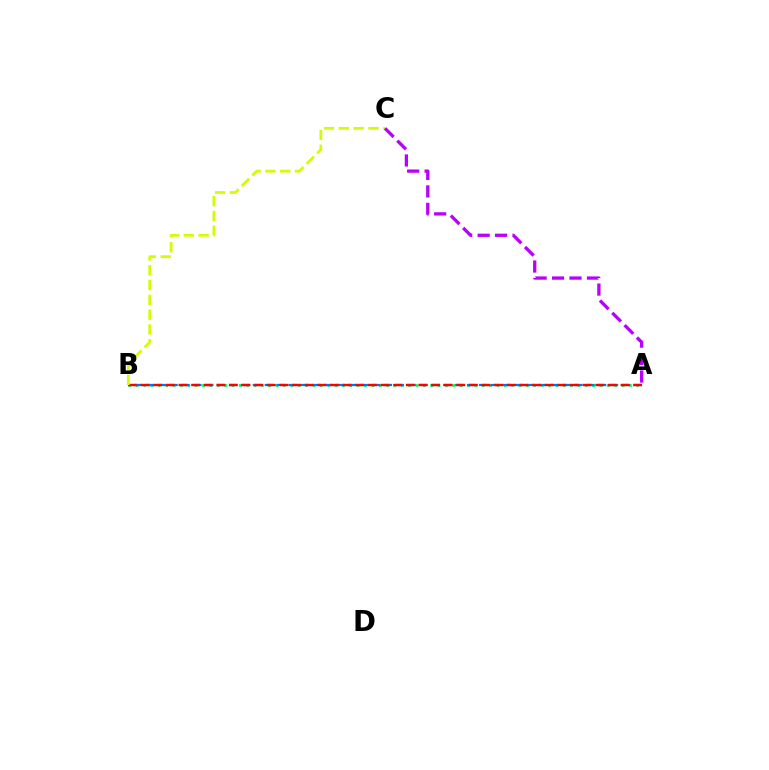{('A', 'B'): [{'color': '#00ff5c', 'line_style': 'dotted', 'thickness': 2.0}, {'color': '#0074ff', 'line_style': 'dashed', 'thickness': 1.62}, {'color': '#ff0000', 'line_style': 'dashed', 'thickness': 1.72}], ('B', 'C'): [{'color': '#d1ff00', 'line_style': 'dashed', 'thickness': 2.01}], ('A', 'C'): [{'color': '#b900ff', 'line_style': 'dashed', 'thickness': 2.37}]}